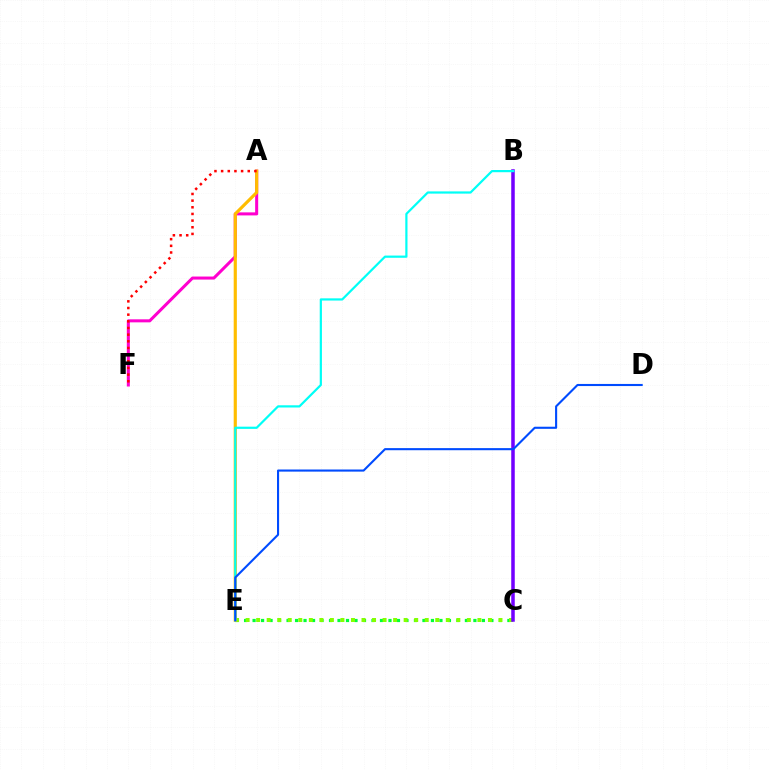{('C', 'E'): [{'color': '#00ff39', 'line_style': 'dotted', 'thickness': 2.31}, {'color': '#84ff00', 'line_style': 'dotted', 'thickness': 2.86}], ('A', 'F'): [{'color': '#ff00cf', 'line_style': 'solid', 'thickness': 2.18}, {'color': '#ff0000', 'line_style': 'dotted', 'thickness': 1.81}], ('B', 'C'): [{'color': '#7200ff', 'line_style': 'solid', 'thickness': 2.54}], ('A', 'E'): [{'color': '#ffbd00', 'line_style': 'solid', 'thickness': 2.28}], ('B', 'E'): [{'color': '#00fff6', 'line_style': 'solid', 'thickness': 1.59}], ('D', 'E'): [{'color': '#004bff', 'line_style': 'solid', 'thickness': 1.52}]}